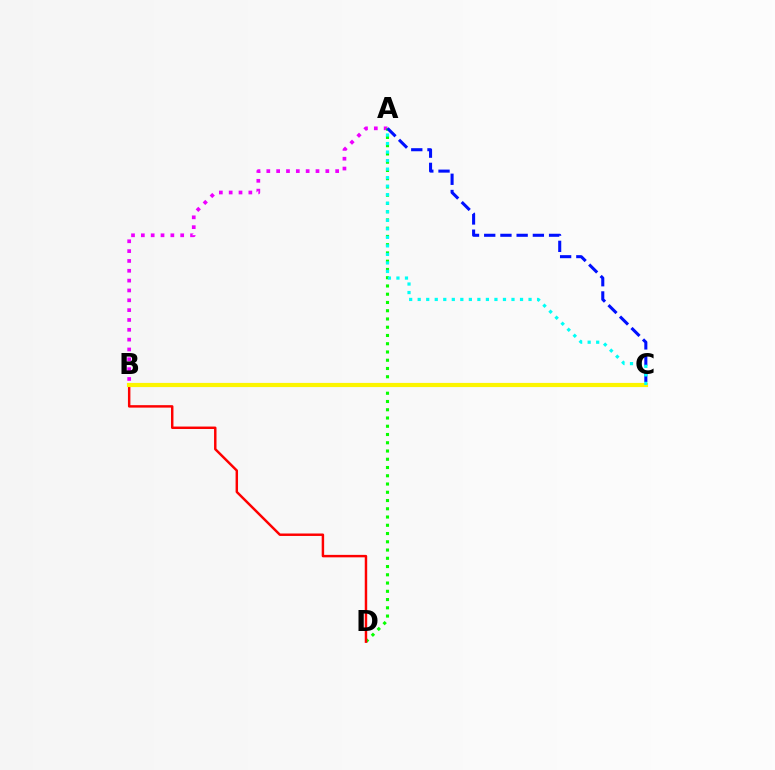{('A', 'B'): [{'color': '#ee00ff', 'line_style': 'dotted', 'thickness': 2.67}], ('A', 'D'): [{'color': '#08ff00', 'line_style': 'dotted', 'thickness': 2.24}], ('B', 'D'): [{'color': '#ff0000', 'line_style': 'solid', 'thickness': 1.77}], ('B', 'C'): [{'color': '#fcf500', 'line_style': 'solid', 'thickness': 3.0}], ('A', 'C'): [{'color': '#0010ff', 'line_style': 'dashed', 'thickness': 2.2}, {'color': '#00fff6', 'line_style': 'dotted', 'thickness': 2.32}]}